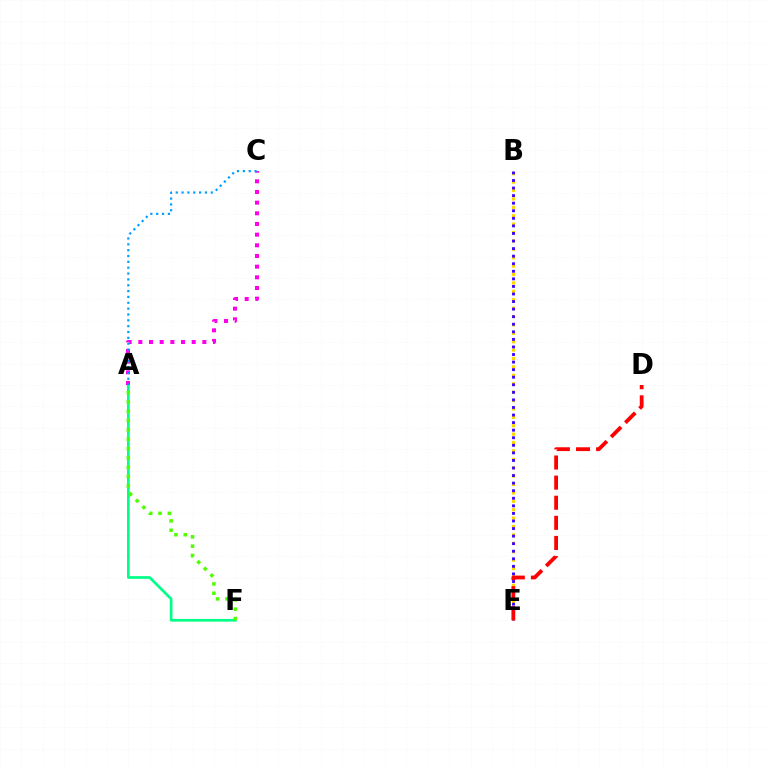{('A', 'F'): [{'color': '#00ff86', 'line_style': 'solid', 'thickness': 1.94}, {'color': '#4fff00', 'line_style': 'dotted', 'thickness': 2.53}], ('B', 'E'): [{'color': '#ffd500', 'line_style': 'dotted', 'thickness': 2.28}, {'color': '#3700ff', 'line_style': 'dotted', 'thickness': 2.06}], ('A', 'C'): [{'color': '#ff00ed', 'line_style': 'dotted', 'thickness': 2.9}, {'color': '#009eff', 'line_style': 'dotted', 'thickness': 1.59}], ('D', 'E'): [{'color': '#ff0000', 'line_style': 'dashed', 'thickness': 2.73}]}